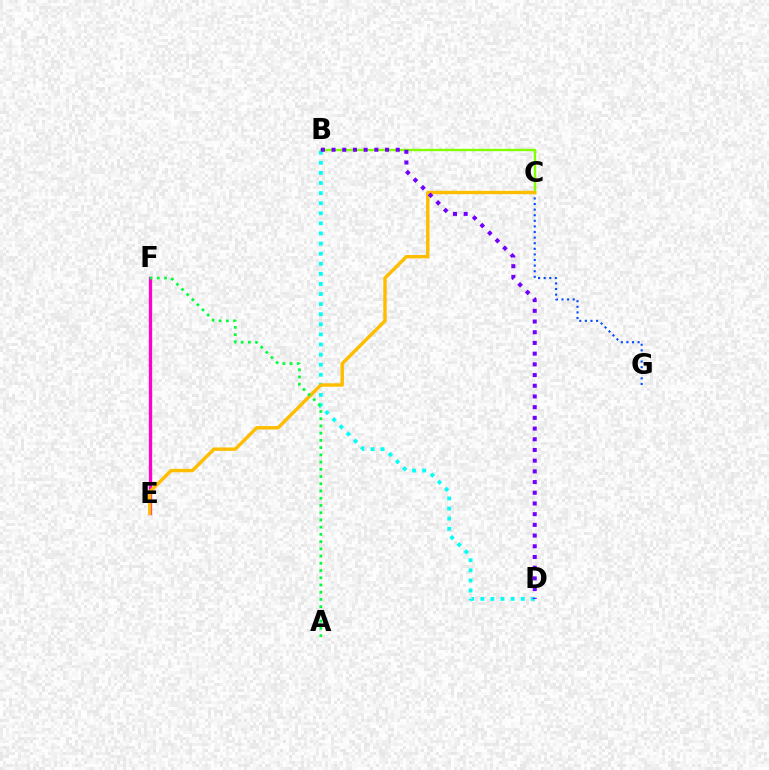{('E', 'F'): [{'color': '#ff0000', 'line_style': 'dotted', 'thickness': 1.83}, {'color': '#ff00cf', 'line_style': 'solid', 'thickness': 2.37}], ('C', 'G'): [{'color': '#004bff', 'line_style': 'dotted', 'thickness': 1.52}], ('B', 'D'): [{'color': '#00fff6', 'line_style': 'dotted', 'thickness': 2.74}, {'color': '#7200ff', 'line_style': 'dotted', 'thickness': 2.91}], ('B', 'C'): [{'color': '#84ff00', 'line_style': 'solid', 'thickness': 1.71}], ('C', 'E'): [{'color': '#ffbd00', 'line_style': 'solid', 'thickness': 2.46}], ('A', 'F'): [{'color': '#00ff39', 'line_style': 'dotted', 'thickness': 1.96}]}